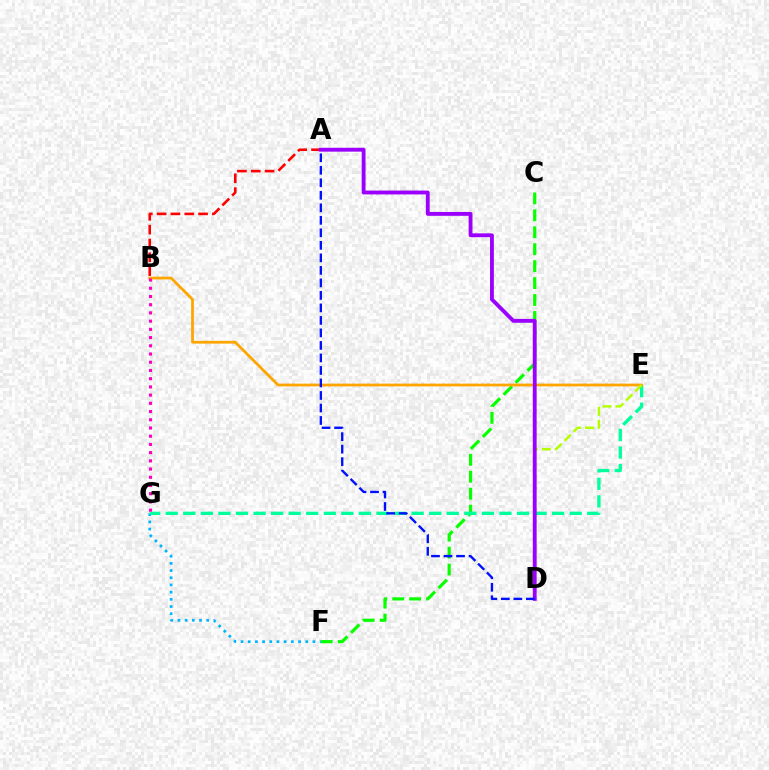{('A', 'B'): [{'color': '#ff0000', 'line_style': 'dashed', 'thickness': 1.88}], ('C', 'F'): [{'color': '#08ff00', 'line_style': 'dashed', 'thickness': 2.3}], ('F', 'G'): [{'color': '#00b5ff', 'line_style': 'dotted', 'thickness': 1.95}], ('E', 'G'): [{'color': '#00ff9d', 'line_style': 'dashed', 'thickness': 2.39}], ('B', 'E'): [{'color': '#ffa500', 'line_style': 'solid', 'thickness': 1.98}], ('D', 'E'): [{'color': '#b3ff00', 'line_style': 'dashed', 'thickness': 1.76}], ('B', 'G'): [{'color': '#ff00bd', 'line_style': 'dotted', 'thickness': 2.23}], ('A', 'D'): [{'color': '#9b00ff', 'line_style': 'solid', 'thickness': 2.77}, {'color': '#0010ff', 'line_style': 'dashed', 'thickness': 1.7}]}